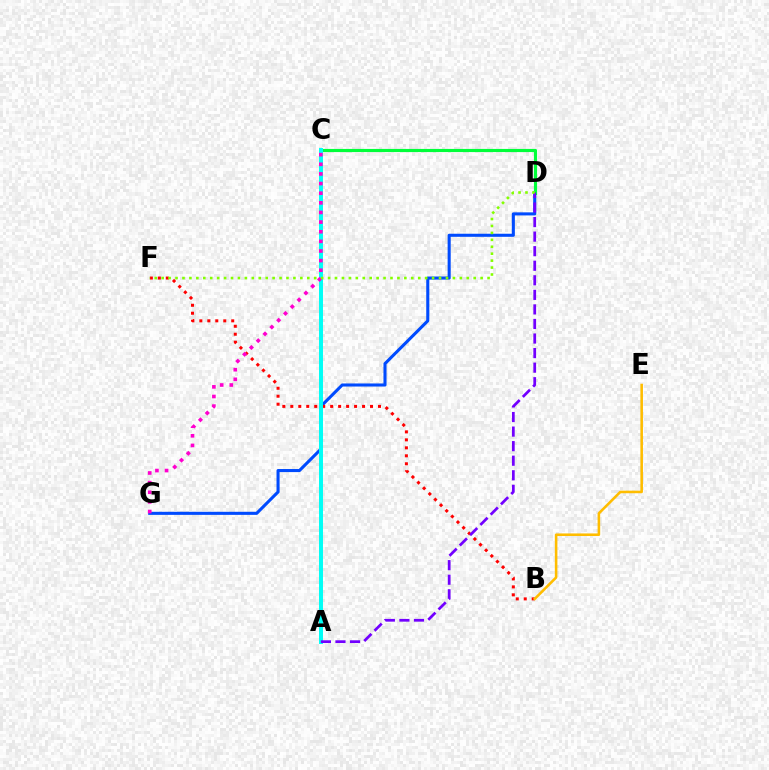{('D', 'G'): [{'color': '#004bff', 'line_style': 'solid', 'thickness': 2.21}], ('C', 'D'): [{'color': '#00ff39', 'line_style': 'solid', 'thickness': 2.27}], ('B', 'F'): [{'color': '#ff0000', 'line_style': 'dotted', 'thickness': 2.17}], ('A', 'C'): [{'color': '#00fff6', 'line_style': 'solid', 'thickness': 2.85}], ('A', 'D'): [{'color': '#7200ff', 'line_style': 'dashed', 'thickness': 1.98}], ('C', 'G'): [{'color': '#ff00cf', 'line_style': 'dotted', 'thickness': 2.62}], ('B', 'E'): [{'color': '#ffbd00', 'line_style': 'solid', 'thickness': 1.86}], ('D', 'F'): [{'color': '#84ff00', 'line_style': 'dotted', 'thickness': 1.88}]}